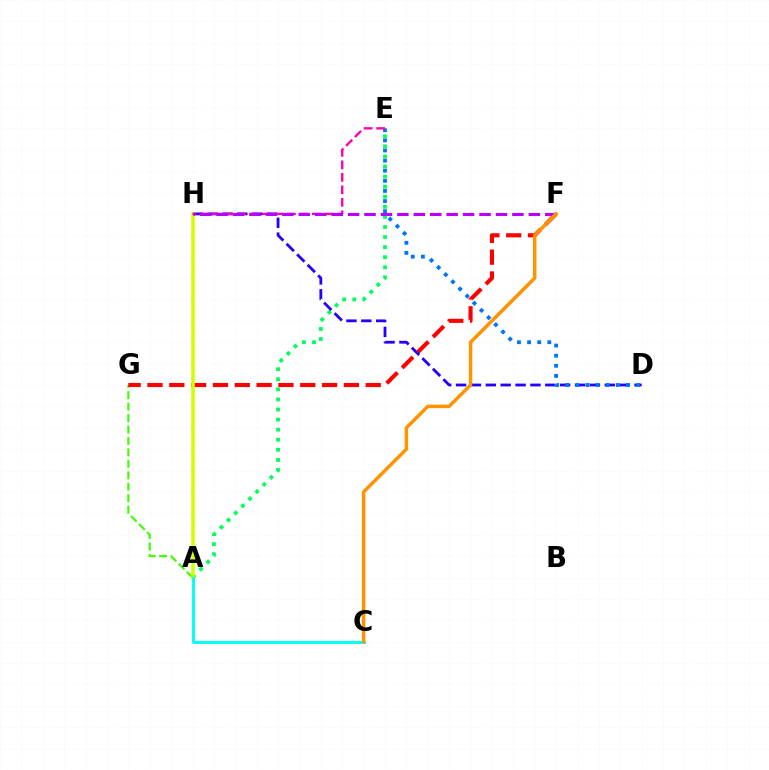{('A', 'G'): [{'color': '#3dff00', 'line_style': 'dashed', 'thickness': 1.55}], ('A', 'E'): [{'color': '#00ff5c', 'line_style': 'dotted', 'thickness': 2.74}], ('F', 'G'): [{'color': '#ff0000', 'line_style': 'dashed', 'thickness': 2.96}], ('D', 'H'): [{'color': '#2500ff', 'line_style': 'dashed', 'thickness': 2.02}], ('A', 'H'): [{'color': '#d1ff00', 'line_style': 'solid', 'thickness': 2.59}], ('A', 'C'): [{'color': '#00fff6', 'line_style': 'solid', 'thickness': 2.07}], ('D', 'E'): [{'color': '#0074ff', 'line_style': 'dotted', 'thickness': 2.75}], ('E', 'H'): [{'color': '#ff00ac', 'line_style': 'dashed', 'thickness': 1.7}], ('F', 'H'): [{'color': '#b900ff', 'line_style': 'dashed', 'thickness': 2.23}], ('C', 'F'): [{'color': '#ff9400', 'line_style': 'solid', 'thickness': 2.51}]}